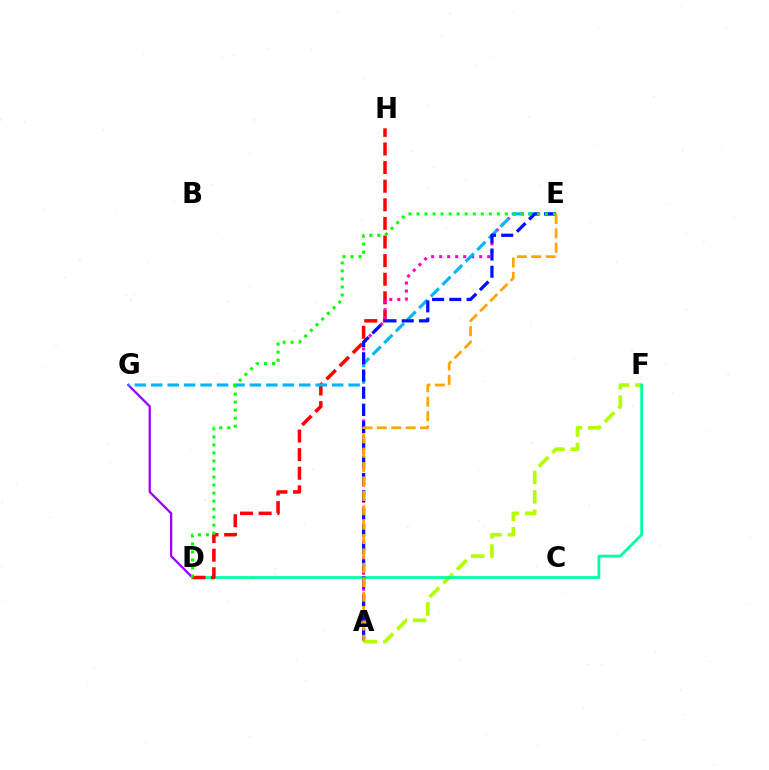{('A', 'F'): [{'color': '#b3ff00', 'line_style': 'dashed', 'thickness': 2.64}], ('D', 'G'): [{'color': '#9b00ff', 'line_style': 'solid', 'thickness': 1.65}], ('D', 'F'): [{'color': '#00ff9d', 'line_style': 'solid', 'thickness': 1.97}], ('D', 'H'): [{'color': '#ff0000', 'line_style': 'dashed', 'thickness': 2.53}], ('A', 'E'): [{'color': '#ff00bd', 'line_style': 'dotted', 'thickness': 2.18}, {'color': '#0010ff', 'line_style': 'dashed', 'thickness': 2.34}, {'color': '#ffa500', 'line_style': 'dashed', 'thickness': 1.96}], ('E', 'G'): [{'color': '#00b5ff', 'line_style': 'dashed', 'thickness': 2.23}], ('D', 'E'): [{'color': '#08ff00', 'line_style': 'dotted', 'thickness': 2.18}]}